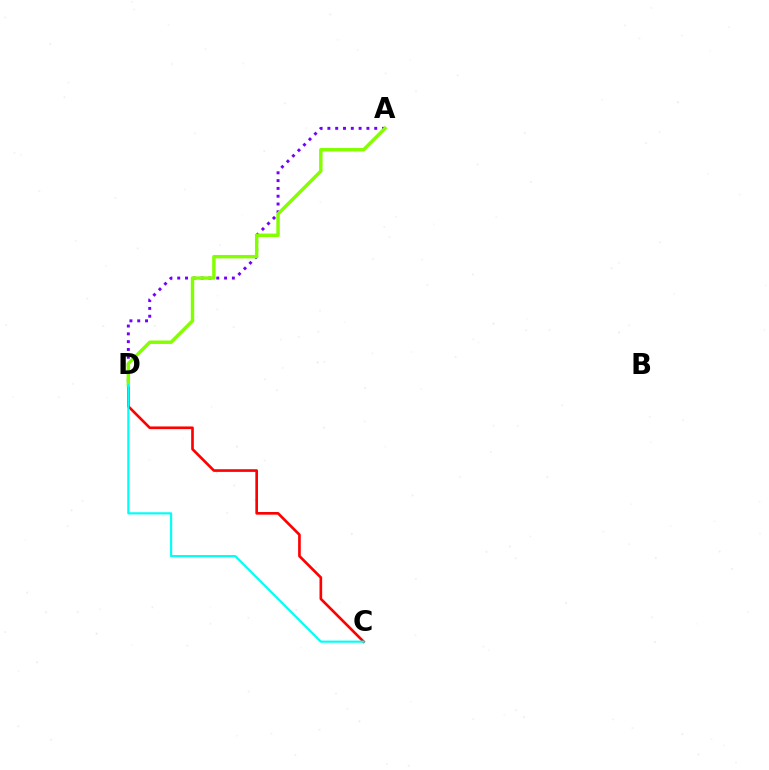{('A', 'D'): [{'color': '#7200ff', 'line_style': 'dotted', 'thickness': 2.12}, {'color': '#84ff00', 'line_style': 'solid', 'thickness': 2.47}], ('C', 'D'): [{'color': '#ff0000', 'line_style': 'solid', 'thickness': 1.91}, {'color': '#00fff6', 'line_style': 'solid', 'thickness': 1.55}]}